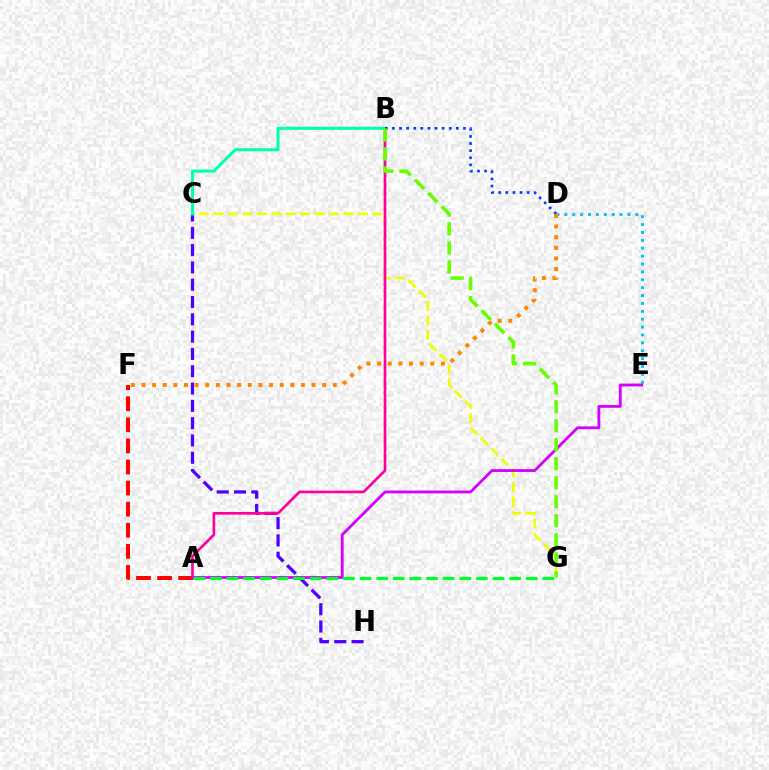{('D', 'E'): [{'color': '#00c7ff', 'line_style': 'dotted', 'thickness': 2.14}], ('C', 'G'): [{'color': '#eeff00', 'line_style': 'dashed', 'thickness': 1.96}], ('C', 'H'): [{'color': '#4f00ff', 'line_style': 'dashed', 'thickness': 2.35}], ('A', 'B'): [{'color': '#ff00a0', 'line_style': 'solid', 'thickness': 1.91}], ('B', 'C'): [{'color': '#00ffaf', 'line_style': 'solid', 'thickness': 2.2}], ('A', 'F'): [{'color': '#ff0000', 'line_style': 'dashed', 'thickness': 2.86}], ('B', 'D'): [{'color': '#003fff', 'line_style': 'dotted', 'thickness': 1.93}], ('D', 'F'): [{'color': '#ff8800', 'line_style': 'dotted', 'thickness': 2.89}], ('A', 'E'): [{'color': '#d600ff', 'line_style': 'solid', 'thickness': 2.03}], ('A', 'G'): [{'color': '#00ff27', 'line_style': 'dashed', 'thickness': 2.26}], ('B', 'G'): [{'color': '#66ff00', 'line_style': 'dashed', 'thickness': 2.58}]}